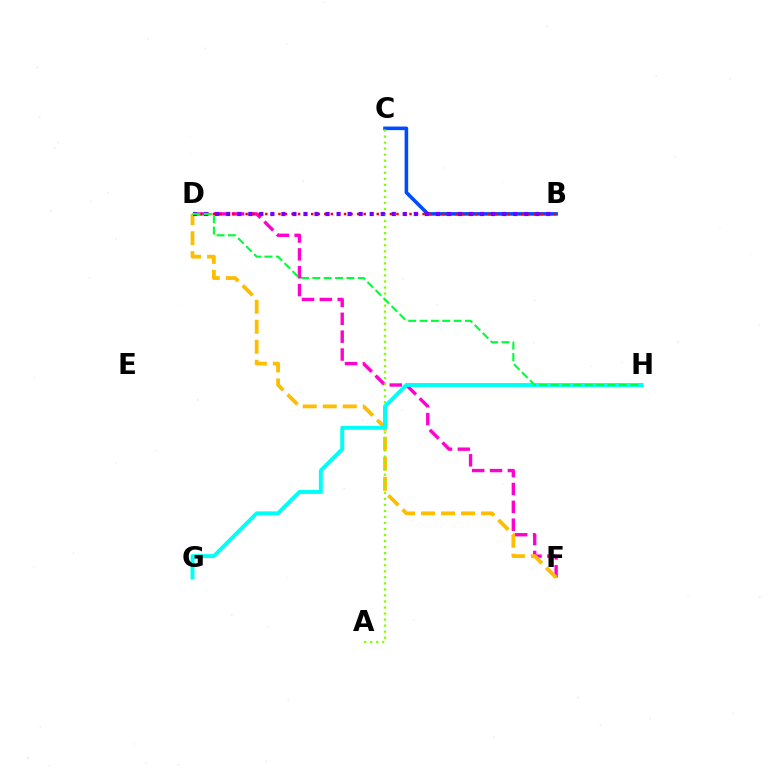{('D', 'F'): [{'color': '#ff00cf', 'line_style': 'dashed', 'thickness': 2.43}, {'color': '#ffbd00', 'line_style': 'dashed', 'thickness': 2.72}], ('B', 'C'): [{'color': '#004bff', 'line_style': 'solid', 'thickness': 2.59}], ('B', 'D'): [{'color': '#ff0000', 'line_style': 'dotted', 'thickness': 1.78}, {'color': '#7200ff', 'line_style': 'dotted', 'thickness': 3.0}], ('A', 'C'): [{'color': '#84ff00', 'line_style': 'dotted', 'thickness': 1.64}], ('G', 'H'): [{'color': '#00fff6', 'line_style': 'solid', 'thickness': 2.84}], ('D', 'H'): [{'color': '#00ff39', 'line_style': 'dashed', 'thickness': 1.54}]}